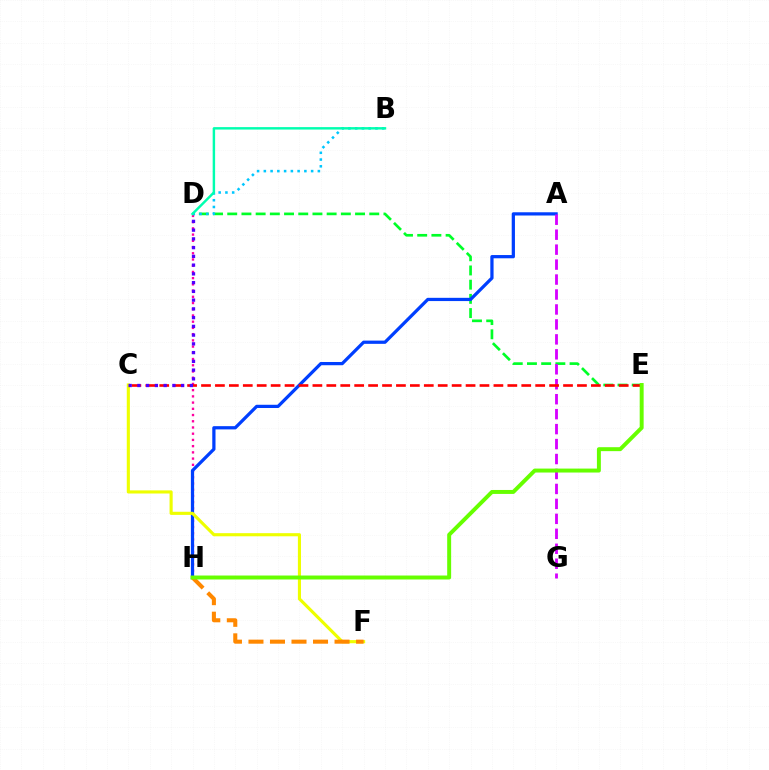{('D', 'E'): [{'color': '#00ff27', 'line_style': 'dashed', 'thickness': 1.93}], ('D', 'H'): [{'color': '#ff00a0', 'line_style': 'dotted', 'thickness': 1.69}], ('A', 'H'): [{'color': '#003fff', 'line_style': 'solid', 'thickness': 2.33}], ('C', 'F'): [{'color': '#eeff00', 'line_style': 'solid', 'thickness': 2.25}], ('A', 'G'): [{'color': '#d600ff', 'line_style': 'dashed', 'thickness': 2.03}], ('F', 'H'): [{'color': '#ff8800', 'line_style': 'dashed', 'thickness': 2.92}], ('C', 'E'): [{'color': '#ff0000', 'line_style': 'dashed', 'thickness': 1.89}], ('B', 'D'): [{'color': '#00c7ff', 'line_style': 'dotted', 'thickness': 1.84}, {'color': '#00ffaf', 'line_style': 'solid', 'thickness': 1.76}], ('E', 'H'): [{'color': '#66ff00', 'line_style': 'solid', 'thickness': 2.85}], ('C', 'D'): [{'color': '#4f00ff', 'line_style': 'dotted', 'thickness': 2.38}]}